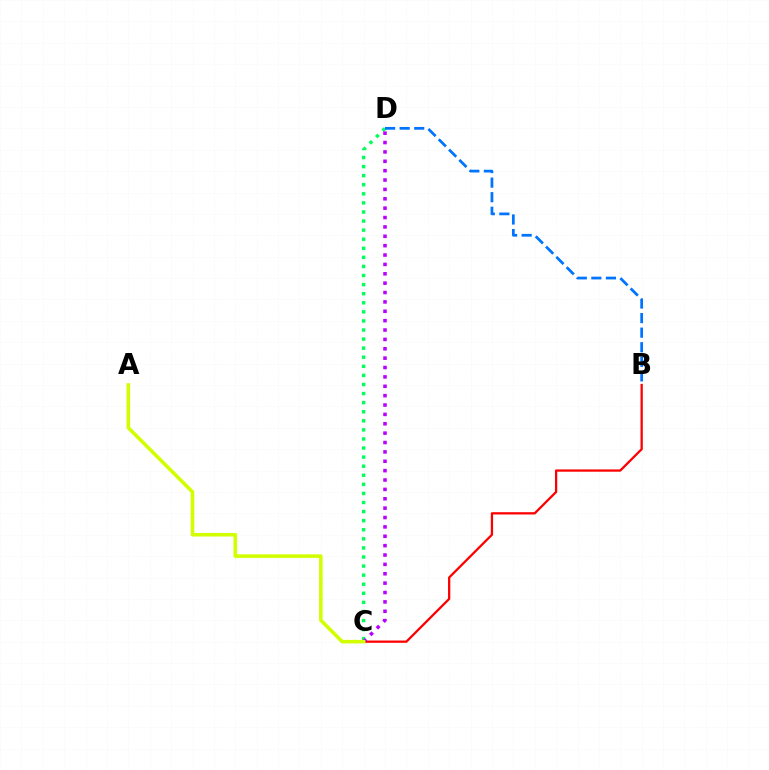{('B', 'C'): [{'color': '#ff0000', 'line_style': 'solid', 'thickness': 1.64}], ('C', 'D'): [{'color': '#00ff5c', 'line_style': 'dotted', 'thickness': 2.47}, {'color': '#b900ff', 'line_style': 'dotted', 'thickness': 2.55}], ('B', 'D'): [{'color': '#0074ff', 'line_style': 'dashed', 'thickness': 1.98}], ('A', 'C'): [{'color': '#d1ff00', 'line_style': 'solid', 'thickness': 2.57}]}